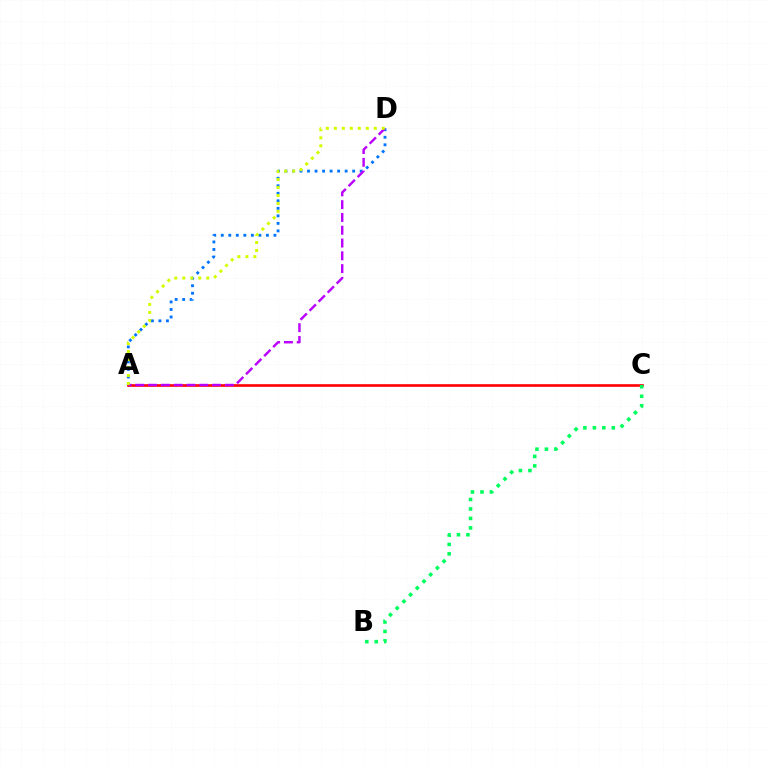{('A', 'C'): [{'color': '#ff0000', 'line_style': 'solid', 'thickness': 1.89}], ('A', 'D'): [{'color': '#0074ff', 'line_style': 'dotted', 'thickness': 2.04}, {'color': '#b900ff', 'line_style': 'dashed', 'thickness': 1.74}, {'color': '#d1ff00', 'line_style': 'dotted', 'thickness': 2.17}], ('B', 'C'): [{'color': '#00ff5c', 'line_style': 'dotted', 'thickness': 2.57}]}